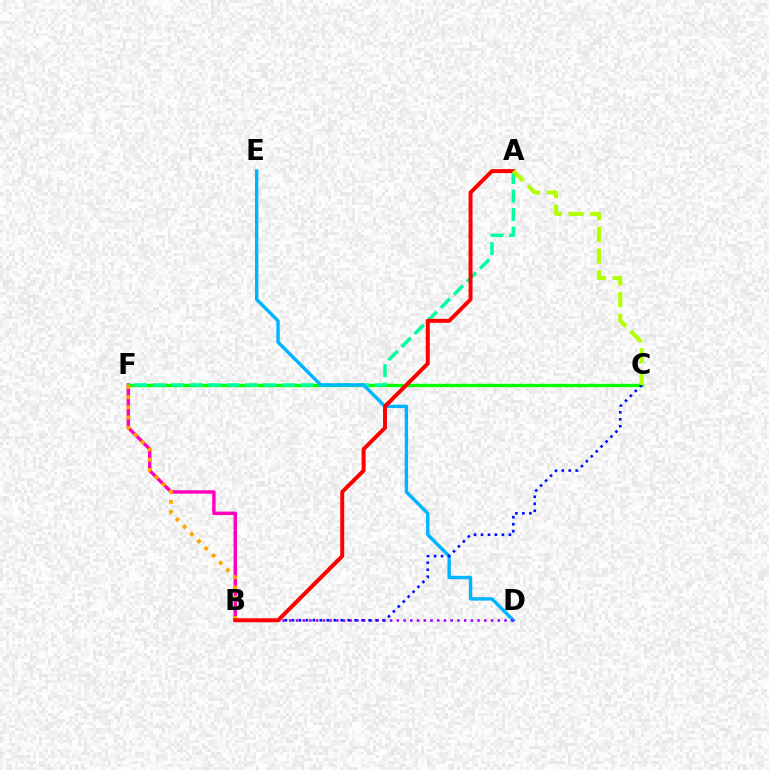{('B', 'F'): [{'color': '#ff00bd', 'line_style': 'solid', 'thickness': 2.48}, {'color': '#ffa500', 'line_style': 'dotted', 'thickness': 2.77}], ('C', 'F'): [{'color': '#08ff00', 'line_style': 'solid', 'thickness': 2.4}], ('A', 'F'): [{'color': '#00ff9d', 'line_style': 'dashed', 'thickness': 2.51}], ('D', 'E'): [{'color': '#00b5ff', 'line_style': 'solid', 'thickness': 2.47}], ('B', 'D'): [{'color': '#9b00ff', 'line_style': 'dotted', 'thickness': 1.83}], ('B', 'C'): [{'color': '#0010ff', 'line_style': 'dotted', 'thickness': 1.89}], ('A', 'B'): [{'color': '#ff0000', 'line_style': 'solid', 'thickness': 2.85}], ('A', 'C'): [{'color': '#b3ff00', 'line_style': 'dashed', 'thickness': 2.94}]}